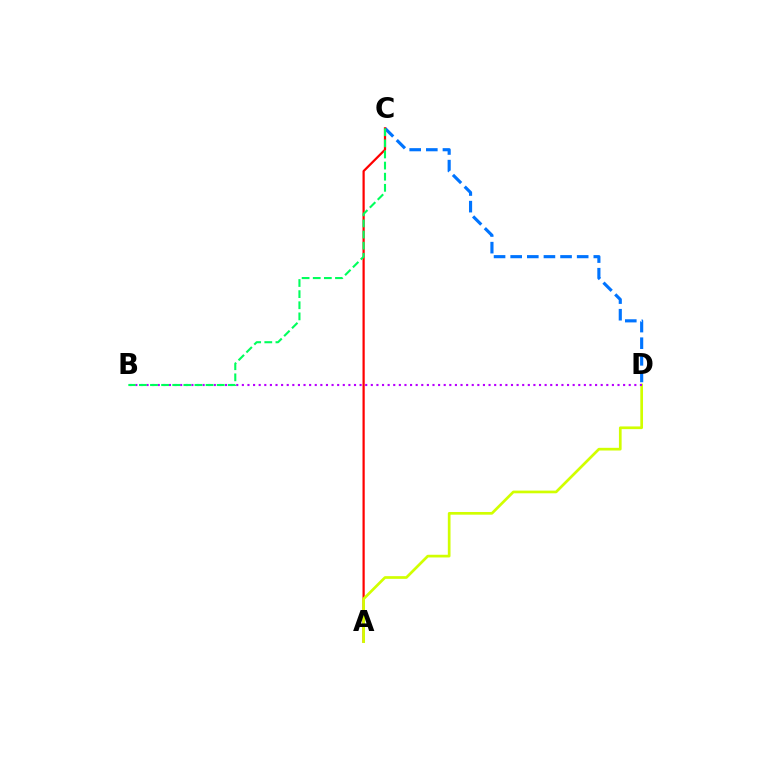{('C', 'D'): [{'color': '#0074ff', 'line_style': 'dashed', 'thickness': 2.26}], ('A', 'C'): [{'color': '#ff0000', 'line_style': 'solid', 'thickness': 1.6}], ('A', 'D'): [{'color': '#d1ff00', 'line_style': 'solid', 'thickness': 1.94}], ('B', 'D'): [{'color': '#b900ff', 'line_style': 'dotted', 'thickness': 1.52}], ('B', 'C'): [{'color': '#00ff5c', 'line_style': 'dashed', 'thickness': 1.51}]}